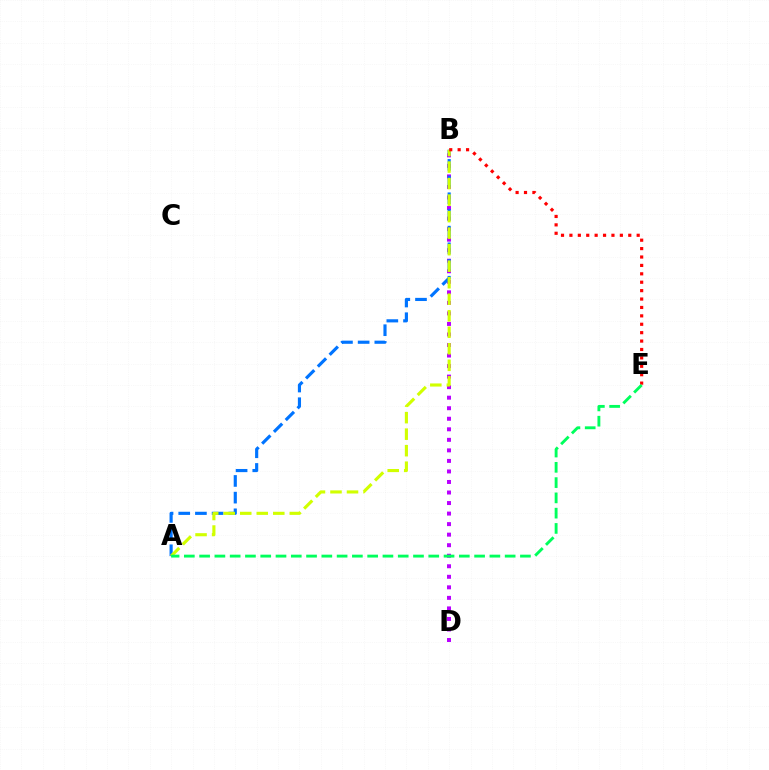{('B', 'D'): [{'color': '#b900ff', 'line_style': 'dotted', 'thickness': 2.86}], ('A', 'B'): [{'color': '#0074ff', 'line_style': 'dashed', 'thickness': 2.27}, {'color': '#d1ff00', 'line_style': 'dashed', 'thickness': 2.24}], ('B', 'E'): [{'color': '#ff0000', 'line_style': 'dotted', 'thickness': 2.28}], ('A', 'E'): [{'color': '#00ff5c', 'line_style': 'dashed', 'thickness': 2.08}]}